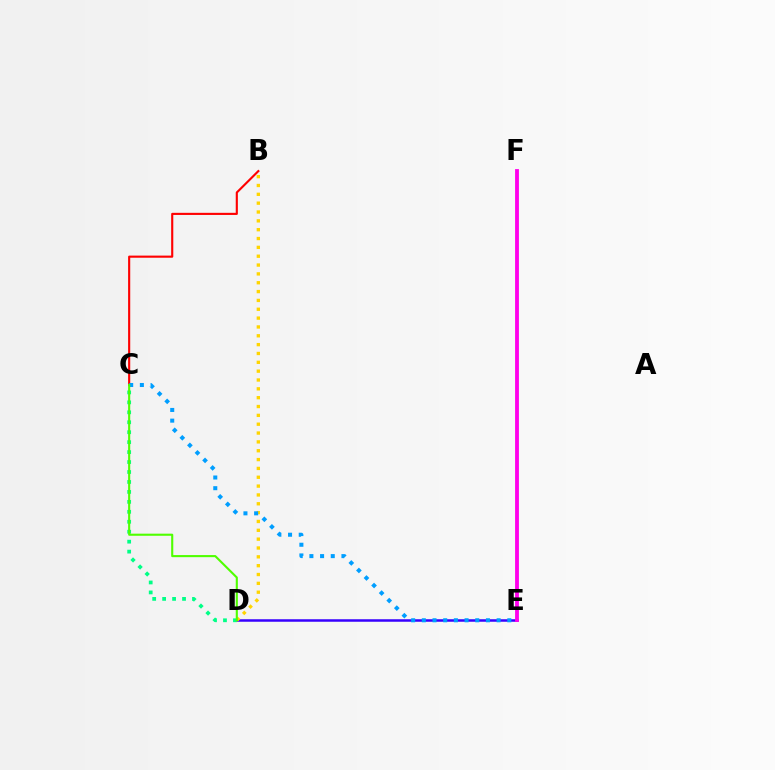{('D', 'E'): [{'color': '#3700ff', 'line_style': 'solid', 'thickness': 1.8}], ('B', 'C'): [{'color': '#ff0000', 'line_style': 'solid', 'thickness': 1.53}], ('B', 'D'): [{'color': '#ffd500', 'line_style': 'dotted', 'thickness': 2.4}], ('C', 'E'): [{'color': '#009eff', 'line_style': 'dotted', 'thickness': 2.9}], ('E', 'F'): [{'color': '#ff00ed', 'line_style': 'solid', 'thickness': 2.76}], ('C', 'D'): [{'color': '#00ff86', 'line_style': 'dotted', 'thickness': 2.7}, {'color': '#4fff00', 'line_style': 'solid', 'thickness': 1.52}]}